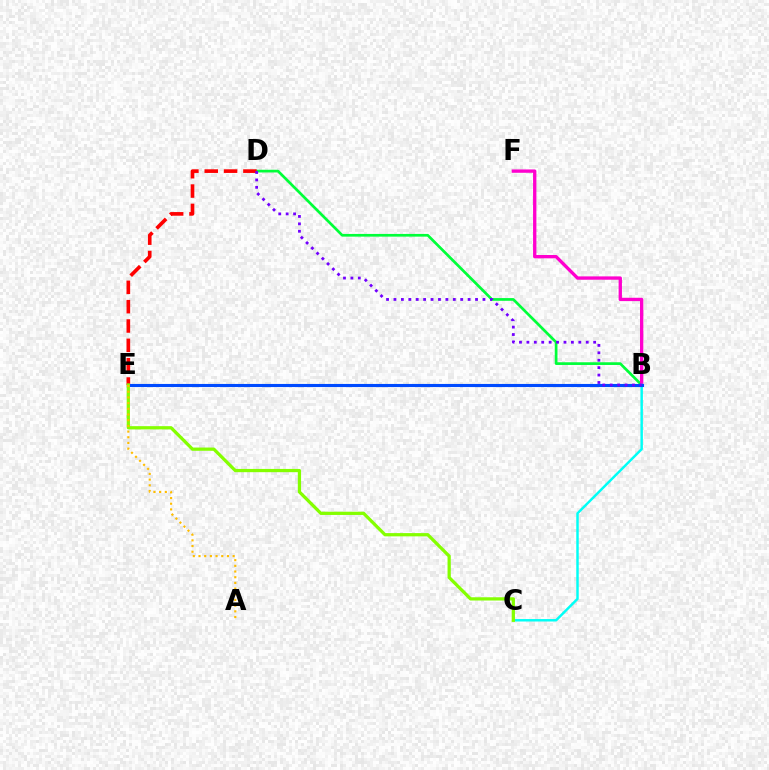{('B', 'D'): [{'color': '#00ff39', 'line_style': 'solid', 'thickness': 1.95}, {'color': '#7200ff', 'line_style': 'dotted', 'thickness': 2.02}], ('B', 'F'): [{'color': '#ff00cf', 'line_style': 'solid', 'thickness': 2.4}], ('B', 'C'): [{'color': '#00fff6', 'line_style': 'solid', 'thickness': 1.77}], ('D', 'E'): [{'color': '#ff0000', 'line_style': 'dashed', 'thickness': 2.63}], ('B', 'E'): [{'color': '#004bff', 'line_style': 'solid', 'thickness': 2.24}], ('C', 'E'): [{'color': '#84ff00', 'line_style': 'solid', 'thickness': 2.34}], ('A', 'E'): [{'color': '#ffbd00', 'line_style': 'dotted', 'thickness': 1.55}]}